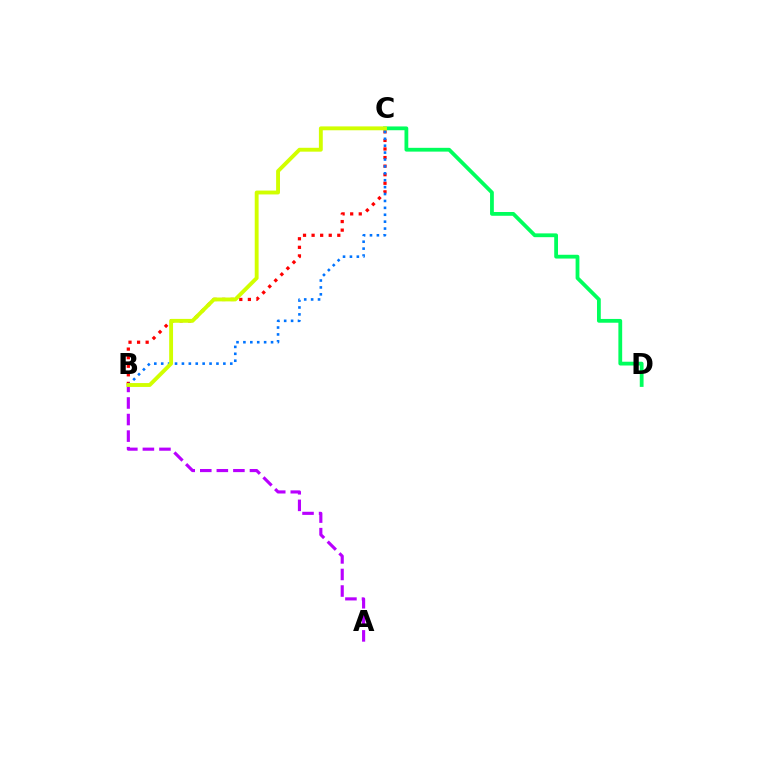{('B', 'C'): [{'color': '#ff0000', 'line_style': 'dotted', 'thickness': 2.33}, {'color': '#0074ff', 'line_style': 'dotted', 'thickness': 1.88}, {'color': '#d1ff00', 'line_style': 'solid', 'thickness': 2.79}], ('A', 'B'): [{'color': '#b900ff', 'line_style': 'dashed', 'thickness': 2.25}], ('C', 'D'): [{'color': '#00ff5c', 'line_style': 'solid', 'thickness': 2.73}]}